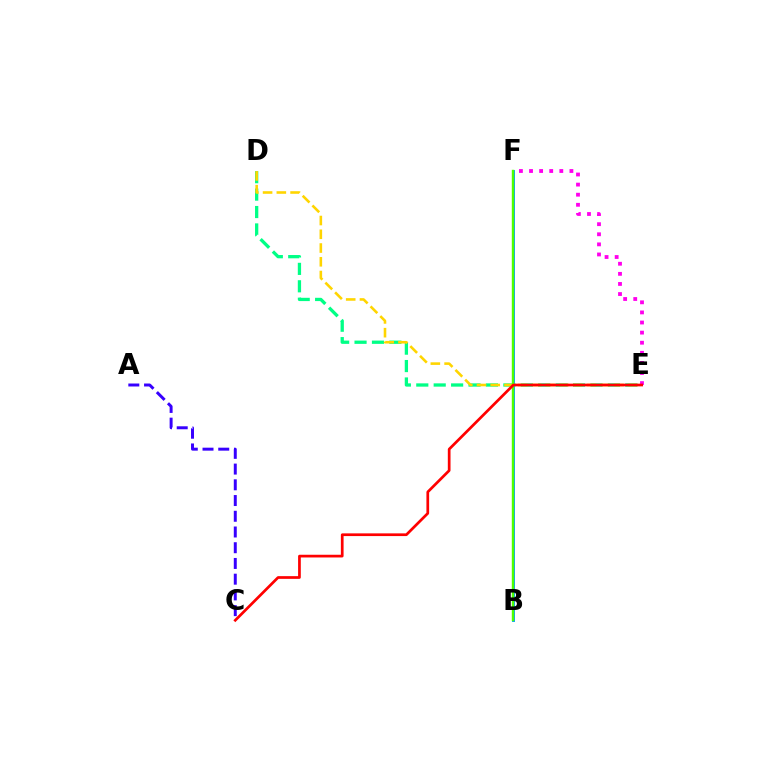{('B', 'F'): [{'color': '#009eff', 'line_style': 'solid', 'thickness': 2.09}, {'color': '#4fff00', 'line_style': 'solid', 'thickness': 1.73}], ('D', 'E'): [{'color': '#00ff86', 'line_style': 'dashed', 'thickness': 2.37}, {'color': '#ffd500', 'line_style': 'dashed', 'thickness': 1.87}], ('A', 'C'): [{'color': '#3700ff', 'line_style': 'dashed', 'thickness': 2.14}], ('E', 'F'): [{'color': '#ff00ed', 'line_style': 'dotted', 'thickness': 2.74}], ('C', 'E'): [{'color': '#ff0000', 'line_style': 'solid', 'thickness': 1.95}]}